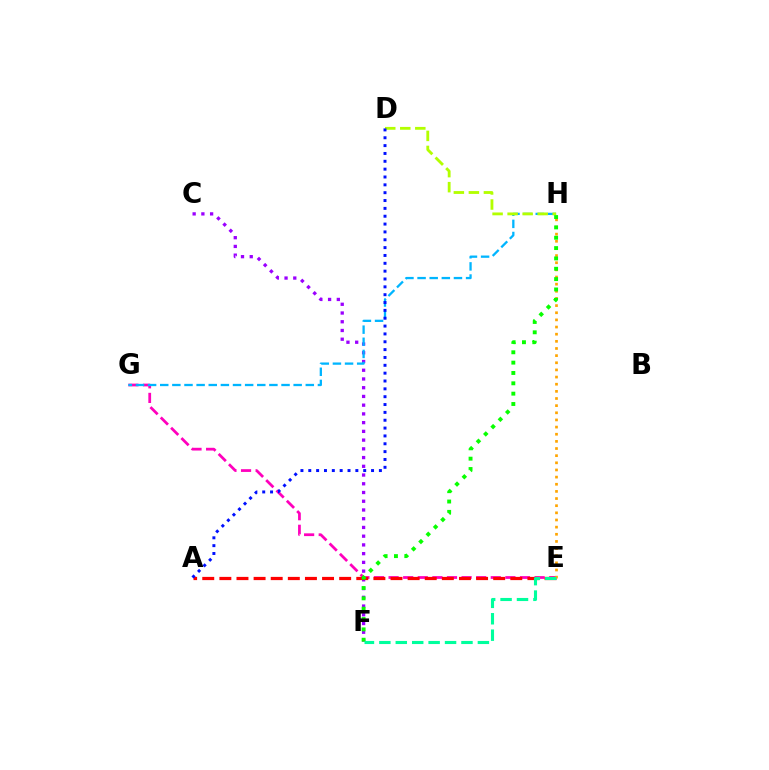{('E', 'G'): [{'color': '#ff00bd', 'line_style': 'dashed', 'thickness': 1.98}], ('C', 'F'): [{'color': '#9b00ff', 'line_style': 'dotted', 'thickness': 2.37}], ('A', 'E'): [{'color': '#ff0000', 'line_style': 'dashed', 'thickness': 2.32}], ('E', 'H'): [{'color': '#ffa500', 'line_style': 'dotted', 'thickness': 1.94}], ('G', 'H'): [{'color': '#00b5ff', 'line_style': 'dashed', 'thickness': 1.65}], ('D', 'H'): [{'color': '#b3ff00', 'line_style': 'dashed', 'thickness': 2.04}], ('A', 'D'): [{'color': '#0010ff', 'line_style': 'dotted', 'thickness': 2.13}], ('F', 'H'): [{'color': '#08ff00', 'line_style': 'dotted', 'thickness': 2.81}], ('E', 'F'): [{'color': '#00ff9d', 'line_style': 'dashed', 'thickness': 2.23}]}